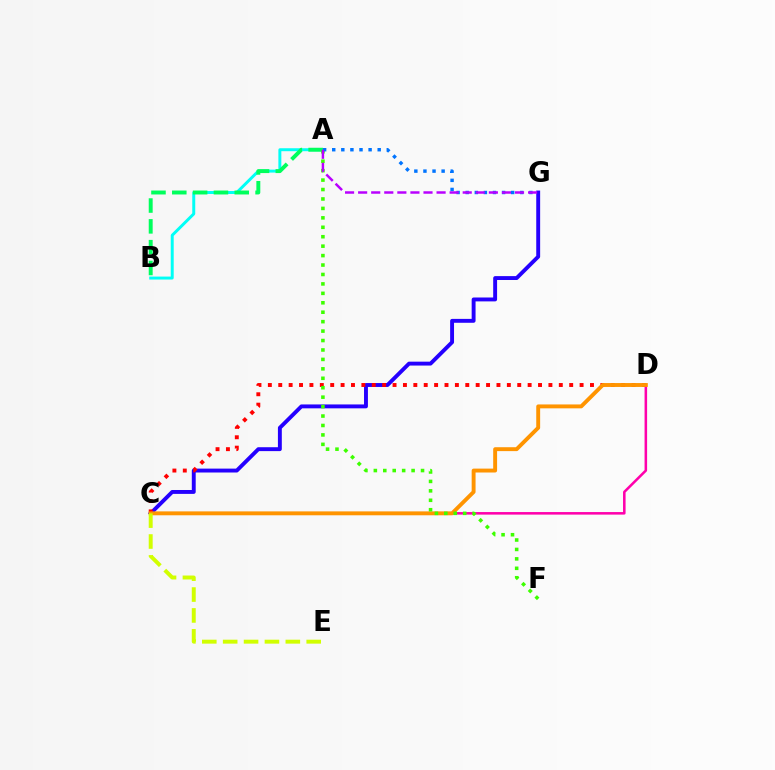{('C', 'G'): [{'color': '#2500ff', 'line_style': 'solid', 'thickness': 2.81}], ('C', 'D'): [{'color': '#ff00ac', 'line_style': 'solid', 'thickness': 1.83}, {'color': '#ff0000', 'line_style': 'dotted', 'thickness': 2.82}, {'color': '#ff9400', 'line_style': 'solid', 'thickness': 2.81}], ('A', 'B'): [{'color': '#00fff6', 'line_style': 'solid', 'thickness': 2.13}, {'color': '#00ff5c', 'line_style': 'dashed', 'thickness': 2.83}], ('A', 'F'): [{'color': '#3dff00', 'line_style': 'dotted', 'thickness': 2.56}], ('A', 'G'): [{'color': '#0074ff', 'line_style': 'dotted', 'thickness': 2.47}, {'color': '#b900ff', 'line_style': 'dashed', 'thickness': 1.78}], ('C', 'E'): [{'color': '#d1ff00', 'line_style': 'dashed', 'thickness': 2.84}]}